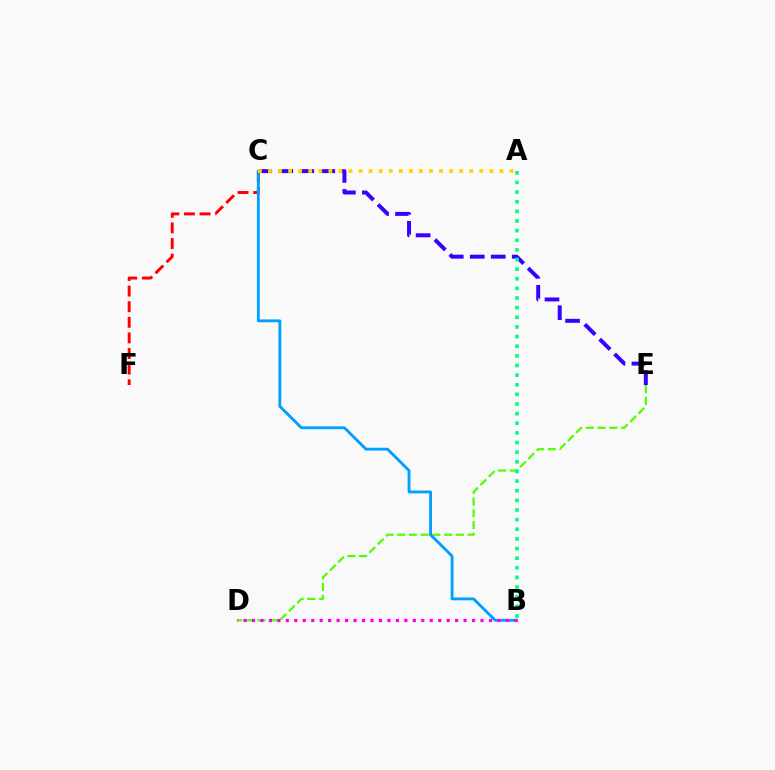{('C', 'E'): [{'color': '#3700ff', 'line_style': 'dashed', 'thickness': 2.85}], ('D', 'E'): [{'color': '#4fff00', 'line_style': 'dashed', 'thickness': 1.59}], ('C', 'F'): [{'color': '#ff0000', 'line_style': 'dashed', 'thickness': 2.12}], ('B', 'C'): [{'color': '#009eff', 'line_style': 'solid', 'thickness': 2.05}], ('A', 'C'): [{'color': '#ffd500', 'line_style': 'dotted', 'thickness': 2.73}], ('B', 'D'): [{'color': '#ff00ed', 'line_style': 'dotted', 'thickness': 2.3}], ('A', 'B'): [{'color': '#00ff86', 'line_style': 'dotted', 'thickness': 2.62}]}